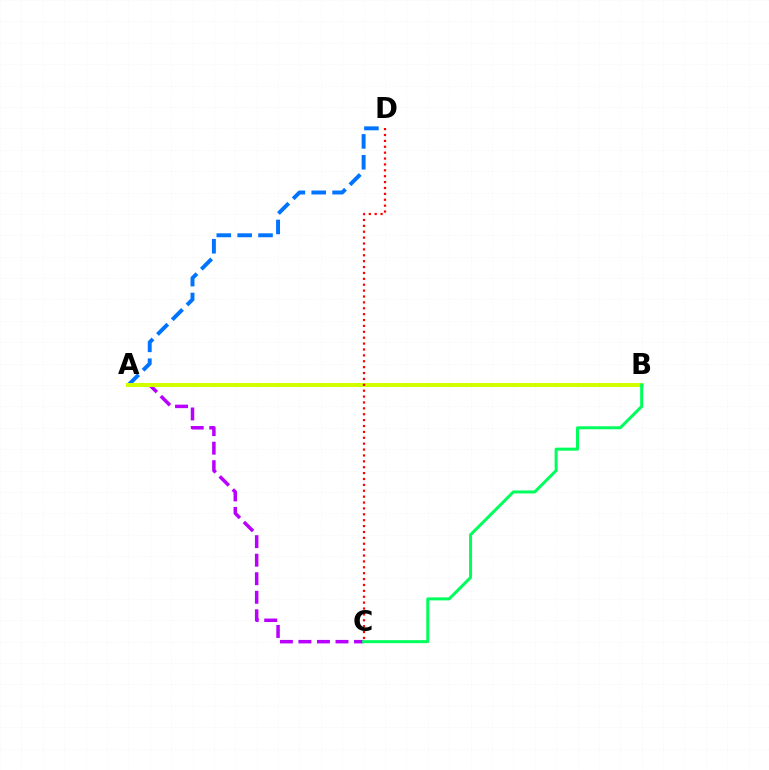{('A', 'D'): [{'color': '#0074ff', 'line_style': 'dashed', 'thickness': 2.83}], ('A', 'C'): [{'color': '#b900ff', 'line_style': 'dashed', 'thickness': 2.52}], ('A', 'B'): [{'color': '#d1ff00', 'line_style': 'solid', 'thickness': 2.88}], ('B', 'C'): [{'color': '#00ff5c', 'line_style': 'solid', 'thickness': 2.16}], ('C', 'D'): [{'color': '#ff0000', 'line_style': 'dotted', 'thickness': 1.6}]}